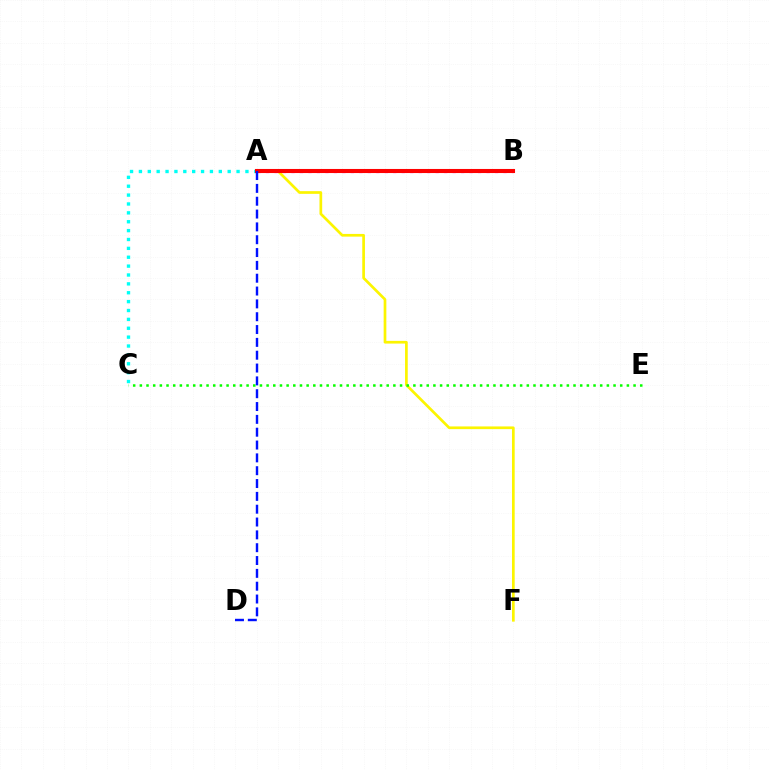{('A', 'C'): [{'color': '#00fff6', 'line_style': 'dotted', 'thickness': 2.41}], ('A', 'F'): [{'color': '#fcf500', 'line_style': 'solid', 'thickness': 1.94}], ('C', 'E'): [{'color': '#08ff00', 'line_style': 'dotted', 'thickness': 1.81}], ('A', 'B'): [{'color': '#ee00ff', 'line_style': 'dotted', 'thickness': 2.3}, {'color': '#ff0000', 'line_style': 'solid', 'thickness': 2.93}], ('A', 'D'): [{'color': '#0010ff', 'line_style': 'dashed', 'thickness': 1.74}]}